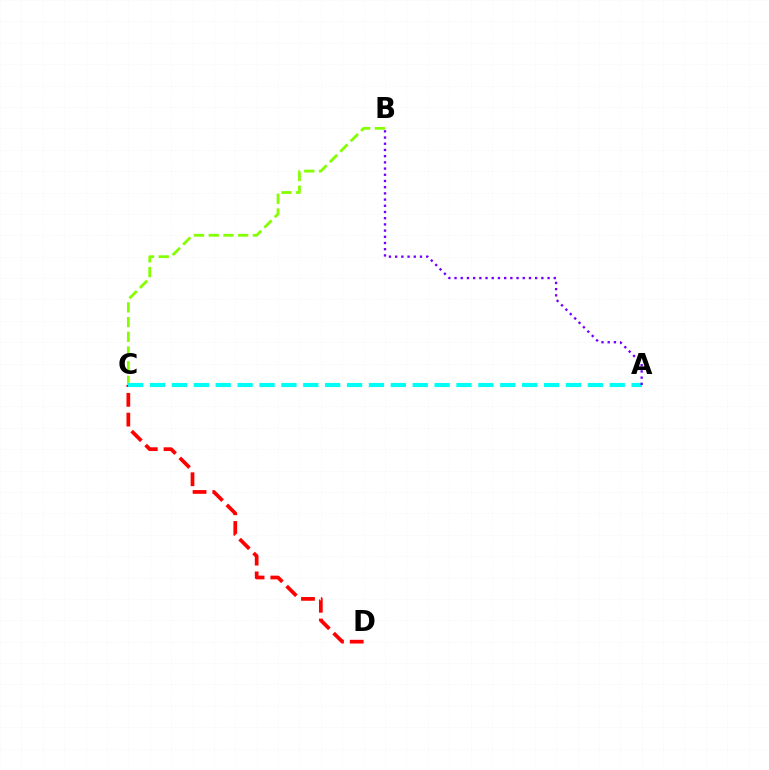{('C', 'D'): [{'color': '#ff0000', 'line_style': 'dashed', 'thickness': 2.68}], ('B', 'C'): [{'color': '#84ff00', 'line_style': 'dashed', 'thickness': 2.0}], ('A', 'C'): [{'color': '#00fff6', 'line_style': 'dashed', 'thickness': 2.97}], ('A', 'B'): [{'color': '#7200ff', 'line_style': 'dotted', 'thickness': 1.69}]}